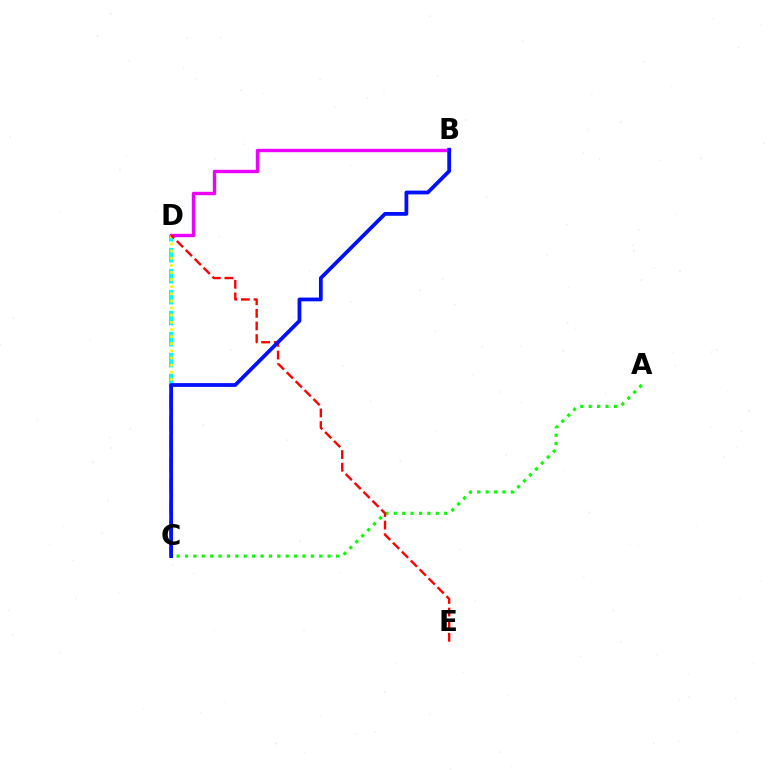{('A', 'C'): [{'color': '#08ff00', 'line_style': 'dotted', 'thickness': 2.28}], ('C', 'D'): [{'color': '#00fff6', 'line_style': 'dashed', 'thickness': 2.85}, {'color': '#fcf500', 'line_style': 'dotted', 'thickness': 1.94}], ('B', 'D'): [{'color': '#ee00ff', 'line_style': 'solid', 'thickness': 2.43}], ('D', 'E'): [{'color': '#ff0000', 'line_style': 'dashed', 'thickness': 1.71}], ('B', 'C'): [{'color': '#0010ff', 'line_style': 'solid', 'thickness': 2.72}]}